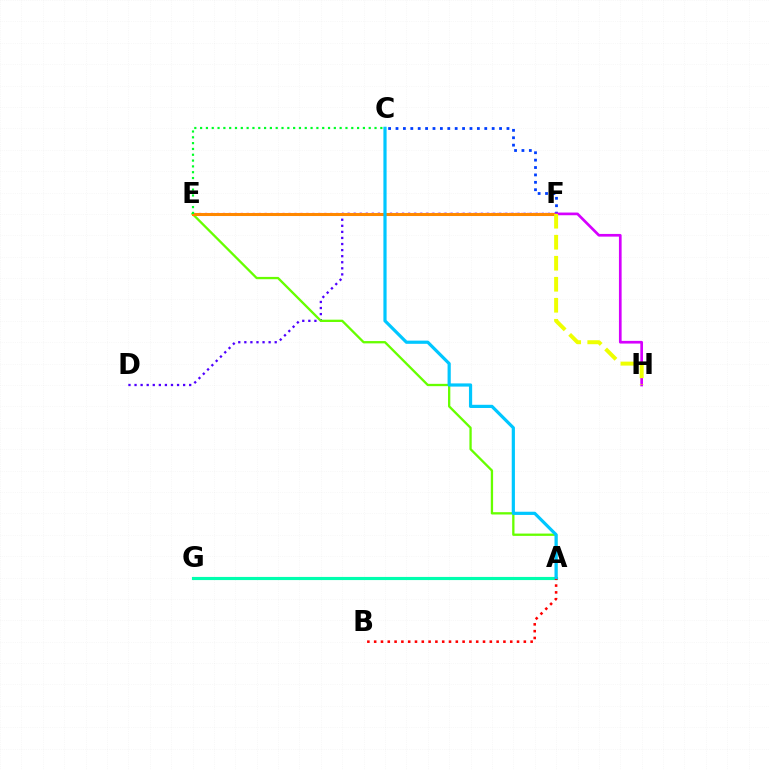{('E', 'F'): [{'color': '#ff00a0', 'line_style': 'dotted', 'thickness': 1.62}, {'color': '#ff8800', 'line_style': 'solid', 'thickness': 2.19}], ('D', 'F'): [{'color': '#4f00ff', 'line_style': 'dotted', 'thickness': 1.65}], ('C', 'F'): [{'color': '#003fff', 'line_style': 'dotted', 'thickness': 2.01}], ('A', 'E'): [{'color': '#66ff00', 'line_style': 'solid', 'thickness': 1.66}], ('F', 'H'): [{'color': '#d600ff', 'line_style': 'solid', 'thickness': 1.93}, {'color': '#eeff00', 'line_style': 'dashed', 'thickness': 2.85}], ('A', 'G'): [{'color': '#00ffaf', 'line_style': 'solid', 'thickness': 2.26}], ('A', 'B'): [{'color': '#ff0000', 'line_style': 'dotted', 'thickness': 1.85}], ('A', 'C'): [{'color': '#00c7ff', 'line_style': 'solid', 'thickness': 2.3}], ('C', 'E'): [{'color': '#00ff27', 'line_style': 'dotted', 'thickness': 1.58}]}